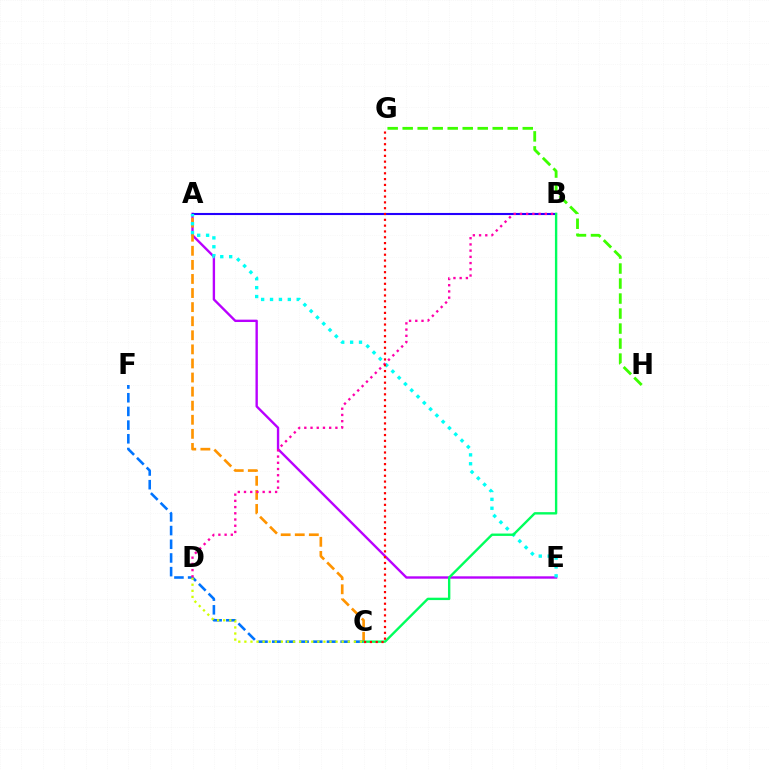{('G', 'H'): [{'color': '#3dff00', 'line_style': 'dashed', 'thickness': 2.04}], ('A', 'E'): [{'color': '#b900ff', 'line_style': 'solid', 'thickness': 1.71}, {'color': '#00fff6', 'line_style': 'dotted', 'thickness': 2.42}], ('C', 'F'): [{'color': '#0074ff', 'line_style': 'dashed', 'thickness': 1.86}], ('A', 'B'): [{'color': '#2500ff', 'line_style': 'solid', 'thickness': 1.51}], ('A', 'C'): [{'color': '#ff9400', 'line_style': 'dashed', 'thickness': 1.91}], ('C', 'D'): [{'color': '#d1ff00', 'line_style': 'dotted', 'thickness': 1.65}], ('B', 'C'): [{'color': '#00ff5c', 'line_style': 'solid', 'thickness': 1.71}], ('B', 'D'): [{'color': '#ff00ac', 'line_style': 'dotted', 'thickness': 1.69}], ('C', 'G'): [{'color': '#ff0000', 'line_style': 'dotted', 'thickness': 1.58}]}